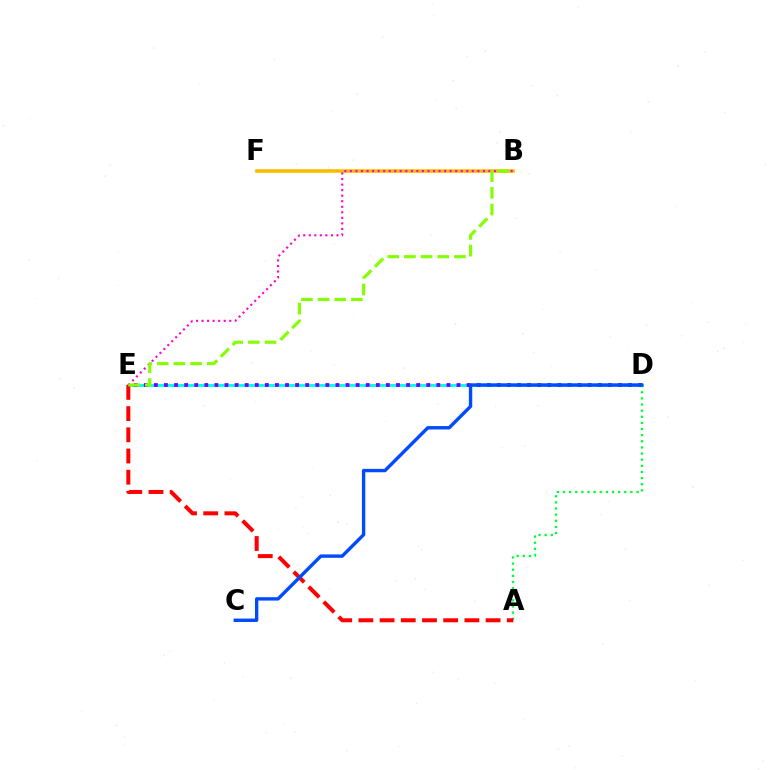{('D', 'E'): [{'color': '#00fff6', 'line_style': 'solid', 'thickness': 2.07}, {'color': '#7200ff', 'line_style': 'dotted', 'thickness': 2.74}], ('B', 'F'): [{'color': '#ffbd00', 'line_style': 'solid', 'thickness': 2.61}], ('A', 'D'): [{'color': '#00ff39', 'line_style': 'dotted', 'thickness': 1.67}], ('A', 'E'): [{'color': '#ff0000', 'line_style': 'dashed', 'thickness': 2.88}], ('B', 'E'): [{'color': '#ff00cf', 'line_style': 'dotted', 'thickness': 1.51}, {'color': '#84ff00', 'line_style': 'dashed', 'thickness': 2.26}], ('C', 'D'): [{'color': '#004bff', 'line_style': 'solid', 'thickness': 2.43}]}